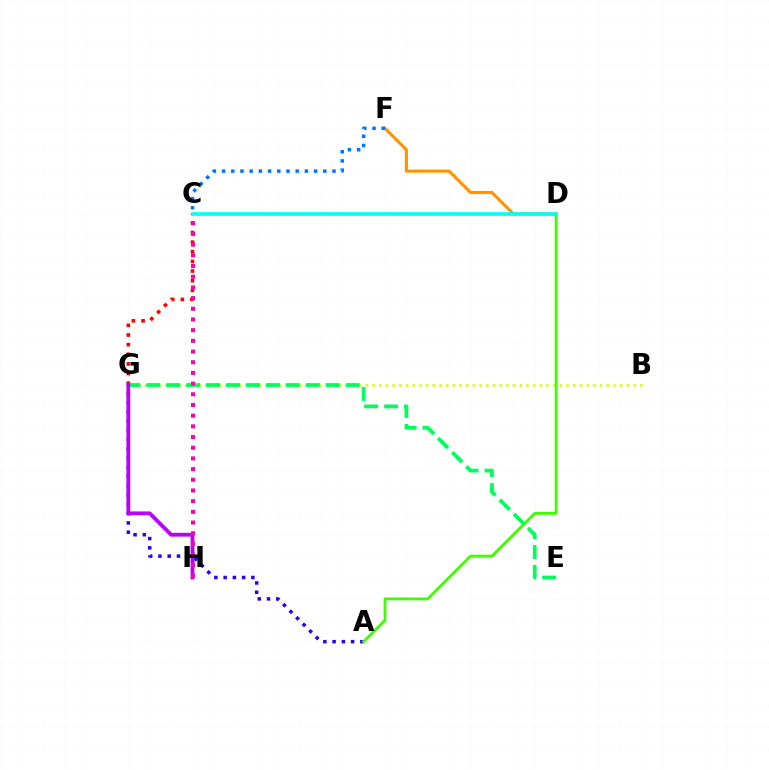{('A', 'G'): [{'color': '#2500ff', 'line_style': 'dotted', 'thickness': 2.51}], ('B', 'G'): [{'color': '#d1ff00', 'line_style': 'dotted', 'thickness': 1.82}], ('A', 'D'): [{'color': '#3dff00', 'line_style': 'solid', 'thickness': 2.03}], ('C', 'G'): [{'color': '#ff0000', 'line_style': 'dotted', 'thickness': 2.62}], ('E', 'G'): [{'color': '#00ff5c', 'line_style': 'dashed', 'thickness': 2.71}], ('D', 'F'): [{'color': '#ff9400', 'line_style': 'solid', 'thickness': 2.23}], ('G', 'H'): [{'color': '#b900ff', 'line_style': 'solid', 'thickness': 2.75}], ('C', 'H'): [{'color': '#ff00ac', 'line_style': 'dotted', 'thickness': 2.9}], ('C', 'F'): [{'color': '#0074ff', 'line_style': 'dotted', 'thickness': 2.5}], ('C', 'D'): [{'color': '#00fff6', 'line_style': 'solid', 'thickness': 2.64}]}